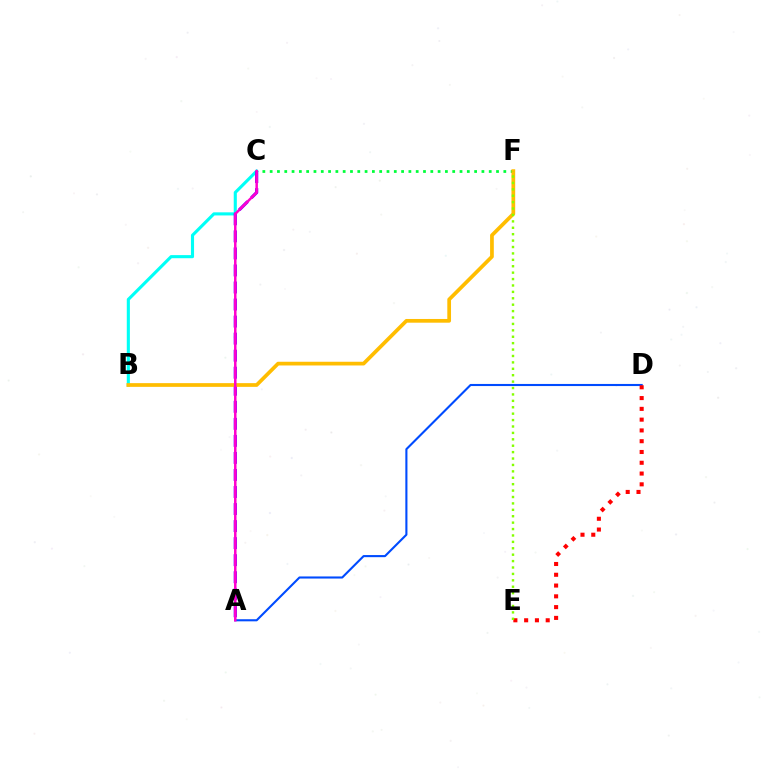{('C', 'F'): [{'color': '#00ff39', 'line_style': 'dotted', 'thickness': 1.98}], ('B', 'C'): [{'color': '#00fff6', 'line_style': 'solid', 'thickness': 2.24}], ('A', 'C'): [{'color': '#7200ff', 'line_style': 'dashed', 'thickness': 2.32}, {'color': '#ff00cf', 'line_style': 'solid', 'thickness': 1.8}], ('B', 'F'): [{'color': '#ffbd00', 'line_style': 'solid', 'thickness': 2.68}], ('A', 'D'): [{'color': '#004bff', 'line_style': 'solid', 'thickness': 1.52}], ('D', 'E'): [{'color': '#ff0000', 'line_style': 'dotted', 'thickness': 2.93}], ('E', 'F'): [{'color': '#84ff00', 'line_style': 'dotted', 'thickness': 1.74}]}